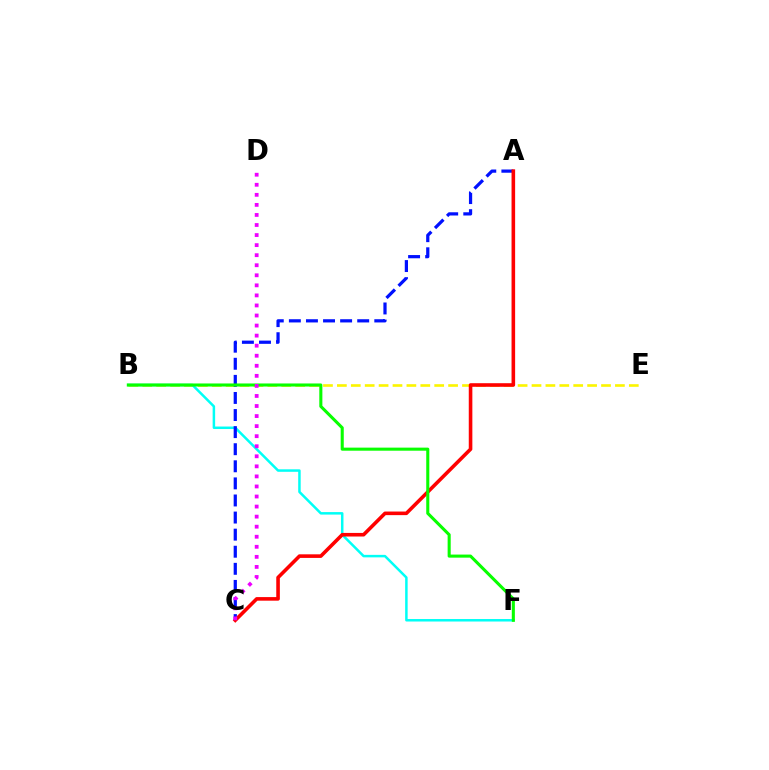{('B', 'E'): [{'color': '#fcf500', 'line_style': 'dashed', 'thickness': 1.89}], ('B', 'F'): [{'color': '#00fff6', 'line_style': 'solid', 'thickness': 1.8}, {'color': '#08ff00', 'line_style': 'solid', 'thickness': 2.21}], ('A', 'C'): [{'color': '#0010ff', 'line_style': 'dashed', 'thickness': 2.32}, {'color': '#ff0000', 'line_style': 'solid', 'thickness': 2.59}], ('C', 'D'): [{'color': '#ee00ff', 'line_style': 'dotted', 'thickness': 2.73}]}